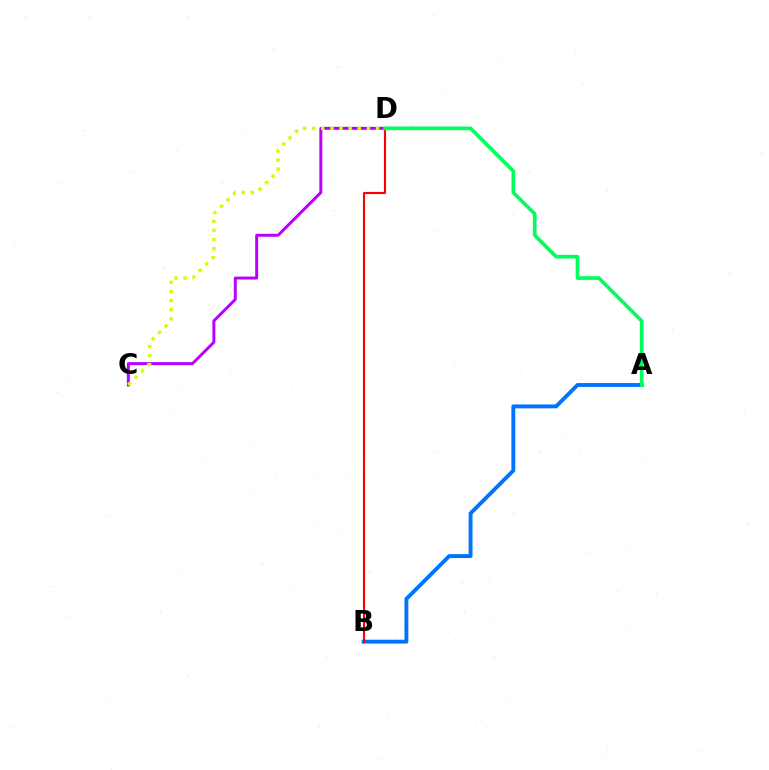{('A', 'B'): [{'color': '#0074ff', 'line_style': 'solid', 'thickness': 2.81}], ('B', 'D'): [{'color': '#ff0000', 'line_style': 'solid', 'thickness': 1.53}], ('C', 'D'): [{'color': '#b900ff', 'line_style': 'solid', 'thickness': 2.13}, {'color': '#d1ff00', 'line_style': 'dotted', 'thickness': 2.48}], ('A', 'D'): [{'color': '#00ff5c', 'line_style': 'solid', 'thickness': 2.64}]}